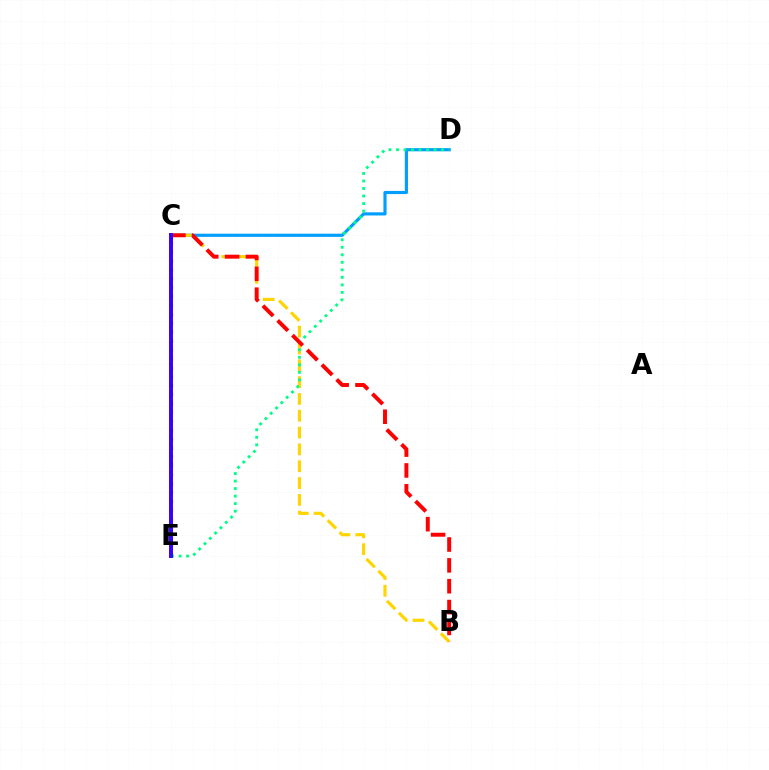{('C', 'E'): [{'color': '#4fff00', 'line_style': 'dotted', 'thickness': 2.42}, {'color': '#ff00ed', 'line_style': 'dotted', 'thickness': 2.09}, {'color': '#3700ff', 'line_style': 'solid', 'thickness': 2.84}], ('C', 'D'): [{'color': '#009eff', 'line_style': 'solid', 'thickness': 2.27}], ('B', 'C'): [{'color': '#ffd500', 'line_style': 'dashed', 'thickness': 2.29}, {'color': '#ff0000', 'line_style': 'dashed', 'thickness': 2.83}], ('D', 'E'): [{'color': '#00ff86', 'line_style': 'dotted', 'thickness': 2.04}]}